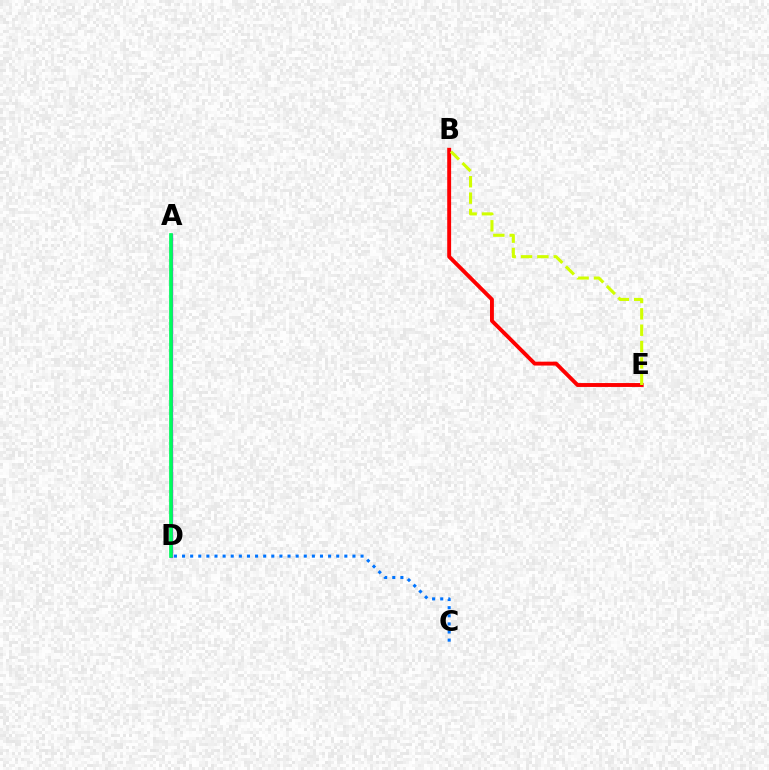{('B', 'E'): [{'color': '#ff0000', 'line_style': 'solid', 'thickness': 2.81}, {'color': '#d1ff00', 'line_style': 'dashed', 'thickness': 2.22}], ('A', 'D'): [{'color': '#b900ff', 'line_style': 'solid', 'thickness': 2.41}, {'color': '#00ff5c', 'line_style': 'solid', 'thickness': 2.66}], ('C', 'D'): [{'color': '#0074ff', 'line_style': 'dotted', 'thickness': 2.2}]}